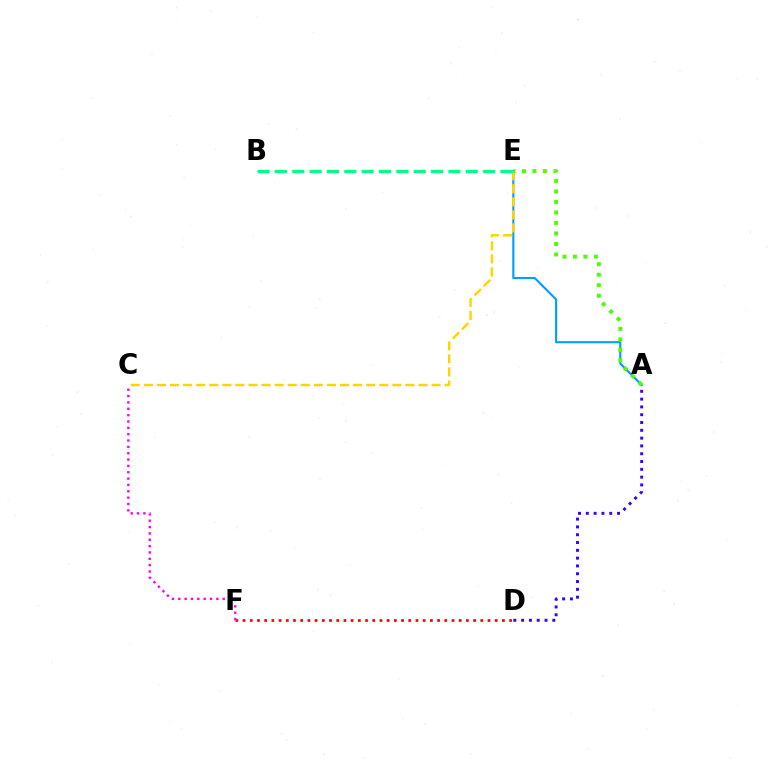{('A', 'E'): [{'color': '#009eff', 'line_style': 'solid', 'thickness': 1.53}, {'color': '#4fff00', 'line_style': 'dotted', 'thickness': 2.85}], ('D', 'F'): [{'color': '#ff0000', 'line_style': 'dotted', 'thickness': 1.96}], ('C', 'F'): [{'color': '#ff00ed', 'line_style': 'dotted', 'thickness': 1.72}], ('A', 'D'): [{'color': '#3700ff', 'line_style': 'dotted', 'thickness': 2.12}], ('C', 'E'): [{'color': '#ffd500', 'line_style': 'dashed', 'thickness': 1.78}], ('B', 'E'): [{'color': '#00ff86', 'line_style': 'dashed', 'thickness': 2.36}]}